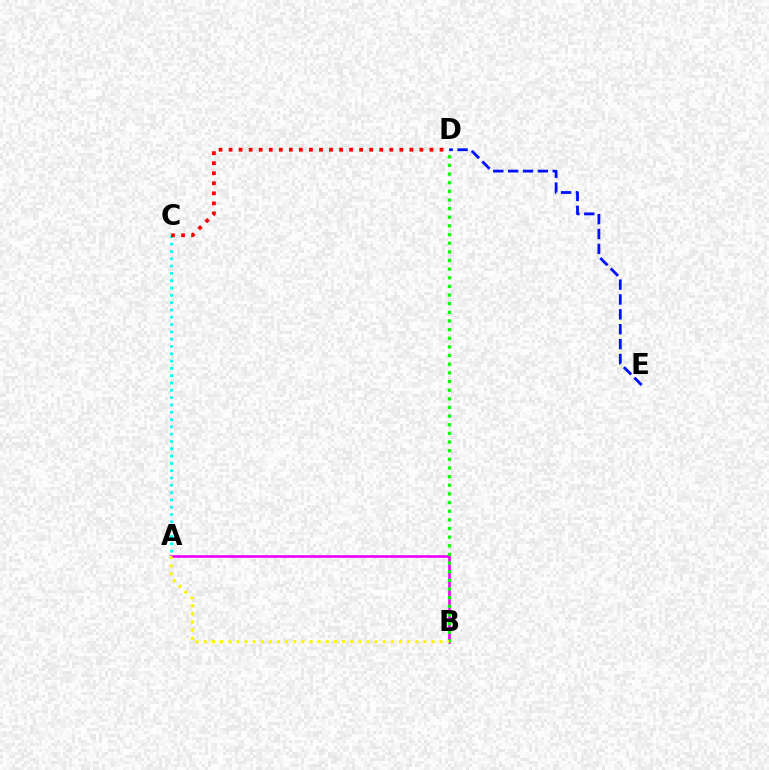{('D', 'E'): [{'color': '#0010ff', 'line_style': 'dashed', 'thickness': 2.02}], ('A', 'B'): [{'color': '#ee00ff', 'line_style': 'solid', 'thickness': 1.89}, {'color': '#fcf500', 'line_style': 'dotted', 'thickness': 2.21}], ('B', 'D'): [{'color': '#08ff00', 'line_style': 'dotted', 'thickness': 2.35}], ('A', 'C'): [{'color': '#00fff6', 'line_style': 'dotted', 'thickness': 1.99}], ('C', 'D'): [{'color': '#ff0000', 'line_style': 'dotted', 'thickness': 2.73}]}